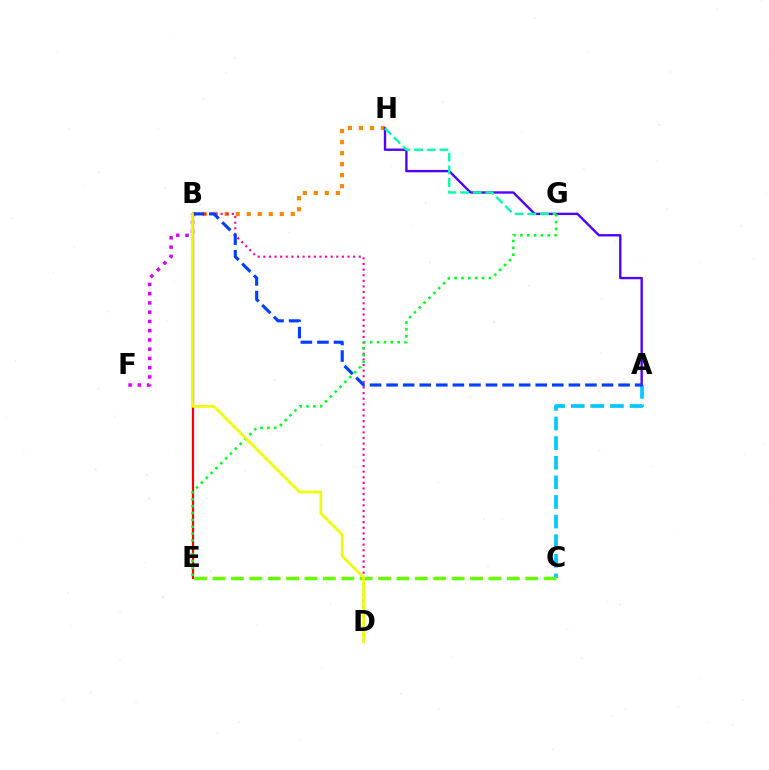{('B', 'H'): [{'color': '#ff8800', 'line_style': 'dotted', 'thickness': 2.99}], ('B', 'D'): [{'color': '#ff00a0', 'line_style': 'dotted', 'thickness': 1.52}, {'color': '#eeff00', 'line_style': 'solid', 'thickness': 1.95}], ('B', 'F'): [{'color': '#d600ff', 'line_style': 'dotted', 'thickness': 2.51}], ('B', 'E'): [{'color': '#ff0000', 'line_style': 'solid', 'thickness': 1.62}], ('A', 'C'): [{'color': '#00c7ff', 'line_style': 'dashed', 'thickness': 2.66}], ('A', 'H'): [{'color': '#4f00ff', 'line_style': 'solid', 'thickness': 1.7}], ('G', 'H'): [{'color': '#00ffaf', 'line_style': 'dashed', 'thickness': 1.72}], ('C', 'E'): [{'color': '#66ff00', 'line_style': 'dashed', 'thickness': 2.5}], ('A', 'B'): [{'color': '#003fff', 'line_style': 'dashed', 'thickness': 2.25}], ('E', 'G'): [{'color': '#00ff27', 'line_style': 'dotted', 'thickness': 1.86}]}